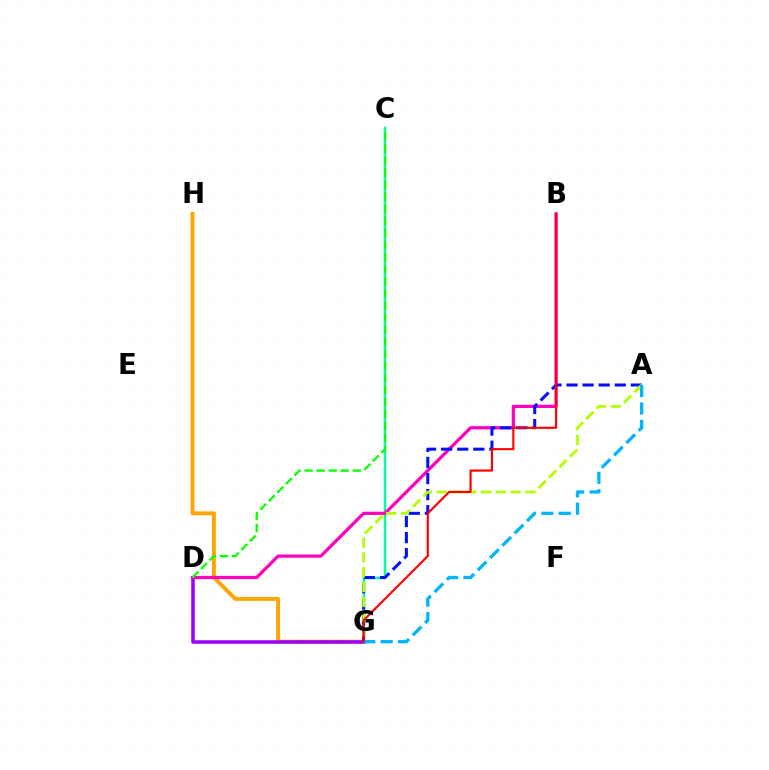{('G', 'H'): [{'color': '#ffa500', 'line_style': 'solid', 'thickness': 2.8}], ('D', 'G'): [{'color': '#9b00ff', 'line_style': 'solid', 'thickness': 2.52}], ('C', 'G'): [{'color': '#00ff9d', 'line_style': 'solid', 'thickness': 1.78}], ('B', 'D'): [{'color': '#ff00bd', 'line_style': 'solid', 'thickness': 2.32}], ('A', 'G'): [{'color': '#0010ff', 'line_style': 'dashed', 'thickness': 2.19}, {'color': '#b3ff00', 'line_style': 'dashed', 'thickness': 2.01}, {'color': '#00b5ff', 'line_style': 'dashed', 'thickness': 2.37}], ('C', 'D'): [{'color': '#08ff00', 'line_style': 'dashed', 'thickness': 1.64}], ('B', 'G'): [{'color': '#ff0000', 'line_style': 'solid', 'thickness': 1.55}]}